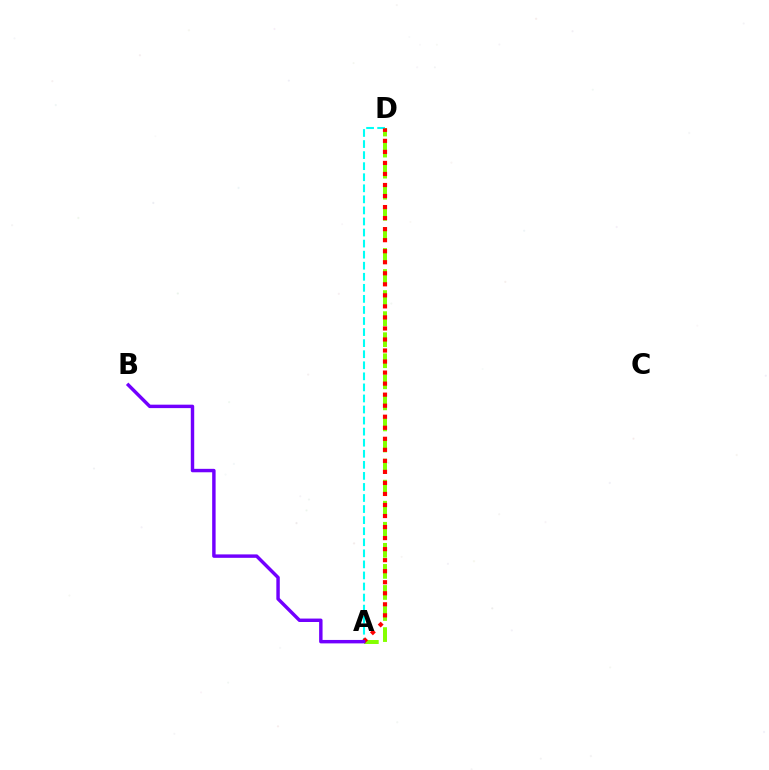{('A', 'D'): [{'color': '#84ff00', 'line_style': 'dashed', 'thickness': 2.86}, {'color': '#00fff6', 'line_style': 'dashed', 'thickness': 1.5}, {'color': '#ff0000', 'line_style': 'dotted', 'thickness': 3.0}], ('A', 'B'): [{'color': '#7200ff', 'line_style': 'solid', 'thickness': 2.47}]}